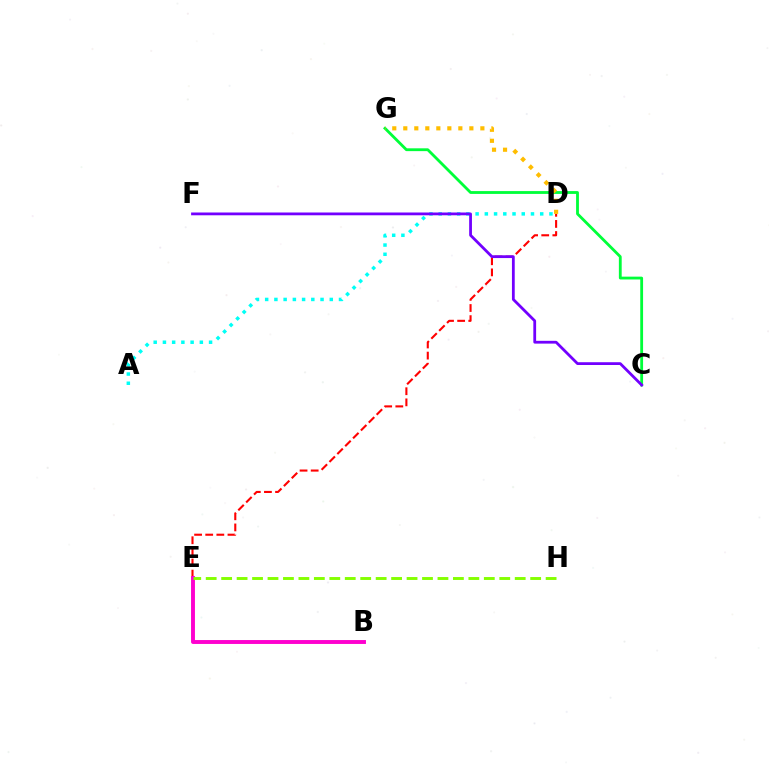{('C', 'G'): [{'color': '#00ff39', 'line_style': 'solid', 'thickness': 2.03}], ('B', 'E'): [{'color': '#004bff', 'line_style': 'solid', 'thickness': 1.57}, {'color': '#ff00cf', 'line_style': 'solid', 'thickness': 2.81}], ('A', 'D'): [{'color': '#00fff6', 'line_style': 'dotted', 'thickness': 2.51}], ('D', 'E'): [{'color': '#ff0000', 'line_style': 'dashed', 'thickness': 1.51}], ('C', 'F'): [{'color': '#7200ff', 'line_style': 'solid', 'thickness': 2.0}], ('E', 'H'): [{'color': '#84ff00', 'line_style': 'dashed', 'thickness': 2.1}], ('D', 'G'): [{'color': '#ffbd00', 'line_style': 'dotted', 'thickness': 2.99}]}